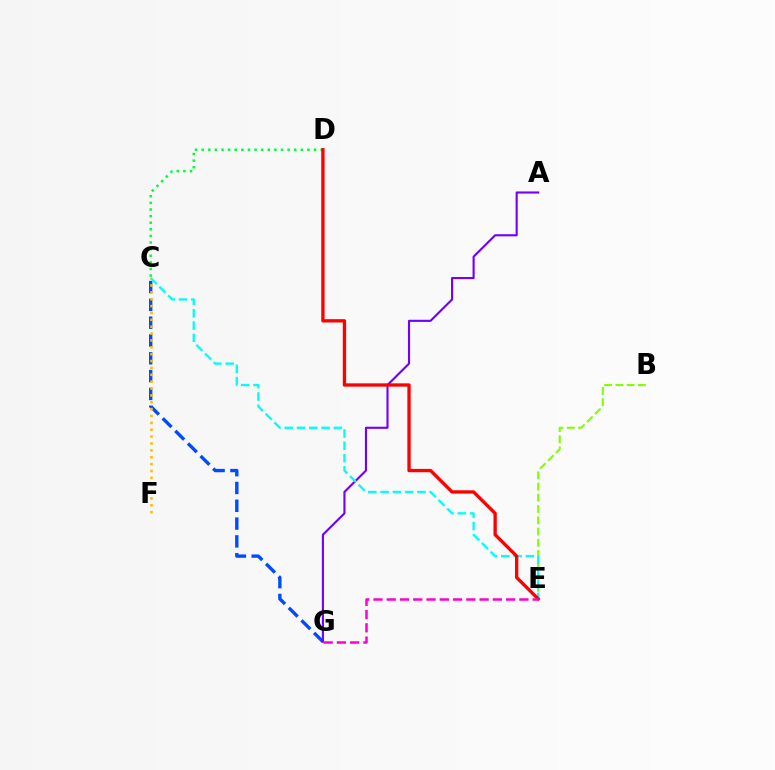{('C', 'G'): [{'color': '#004bff', 'line_style': 'dashed', 'thickness': 2.42}], ('C', 'D'): [{'color': '#00ff39', 'line_style': 'dotted', 'thickness': 1.8}], ('A', 'G'): [{'color': '#7200ff', 'line_style': 'solid', 'thickness': 1.53}], ('B', 'E'): [{'color': '#84ff00', 'line_style': 'dashed', 'thickness': 1.53}], ('C', 'E'): [{'color': '#00fff6', 'line_style': 'dashed', 'thickness': 1.67}], ('D', 'E'): [{'color': '#ff0000', 'line_style': 'solid', 'thickness': 2.39}], ('C', 'F'): [{'color': '#ffbd00', 'line_style': 'dotted', 'thickness': 1.87}], ('E', 'G'): [{'color': '#ff00cf', 'line_style': 'dashed', 'thickness': 1.8}]}